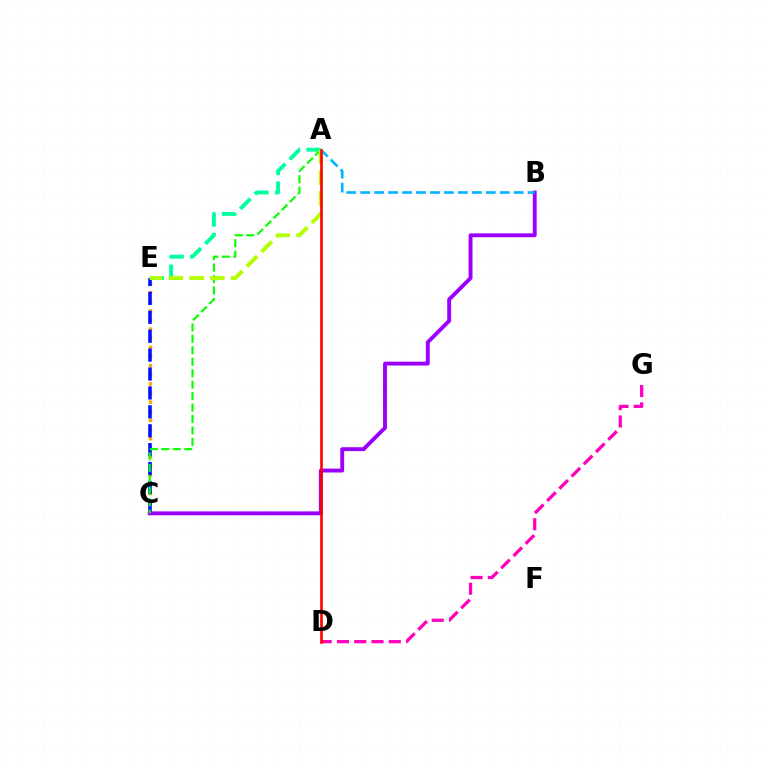{('C', 'E'): [{'color': '#ffa500', 'line_style': 'dotted', 'thickness': 2.48}, {'color': '#0010ff', 'line_style': 'dashed', 'thickness': 2.57}], ('B', 'C'): [{'color': '#9b00ff', 'line_style': 'solid', 'thickness': 2.8}], ('A', 'B'): [{'color': '#00b5ff', 'line_style': 'dashed', 'thickness': 1.9}], ('A', 'C'): [{'color': '#08ff00', 'line_style': 'dashed', 'thickness': 1.56}], ('D', 'G'): [{'color': '#ff00bd', 'line_style': 'dashed', 'thickness': 2.35}], ('A', 'E'): [{'color': '#00ff9d', 'line_style': 'dashed', 'thickness': 2.8}, {'color': '#b3ff00', 'line_style': 'dashed', 'thickness': 2.82}], ('A', 'D'): [{'color': '#ff0000', 'line_style': 'solid', 'thickness': 1.9}]}